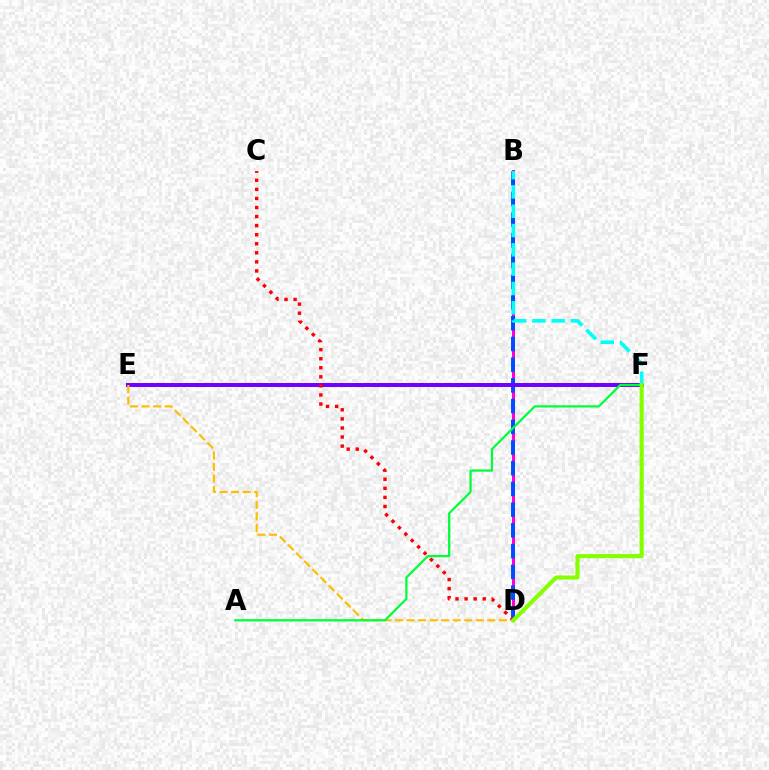{('B', 'D'): [{'color': '#ff00cf', 'line_style': 'solid', 'thickness': 2.18}, {'color': '#004bff', 'line_style': 'dashed', 'thickness': 2.81}], ('E', 'F'): [{'color': '#7200ff', 'line_style': 'solid', 'thickness': 2.87}], ('D', 'E'): [{'color': '#ffbd00', 'line_style': 'dashed', 'thickness': 1.57}], ('C', 'D'): [{'color': '#ff0000', 'line_style': 'dotted', 'thickness': 2.46}], ('A', 'F'): [{'color': '#00ff39', 'line_style': 'solid', 'thickness': 1.62}], ('B', 'F'): [{'color': '#00fff6', 'line_style': 'dashed', 'thickness': 2.62}], ('D', 'F'): [{'color': '#84ff00', 'line_style': 'solid', 'thickness': 2.97}]}